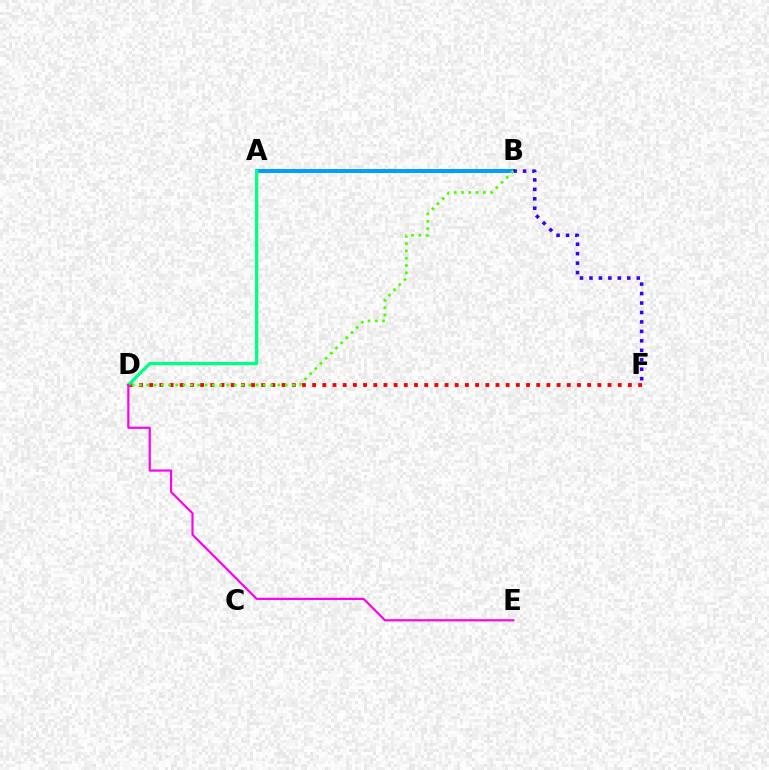{('A', 'B'): [{'color': '#ffd500', 'line_style': 'dotted', 'thickness': 1.51}, {'color': '#009eff', 'line_style': 'solid', 'thickness': 2.86}], ('B', 'F'): [{'color': '#3700ff', 'line_style': 'dotted', 'thickness': 2.57}], ('D', 'F'): [{'color': '#ff0000', 'line_style': 'dotted', 'thickness': 2.77}], ('A', 'D'): [{'color': '#00ff86', 'line_style': 'solid', 'thickness': 2.35}], ('D', 'E'): [{'color': '#ff00ed', 'line_style': 'solid', 'thickness': 1.56}], ('B', 'D'): [{'color': '#4fff00', 'line_style': 'dotted', 'thickness': 1.98}]}